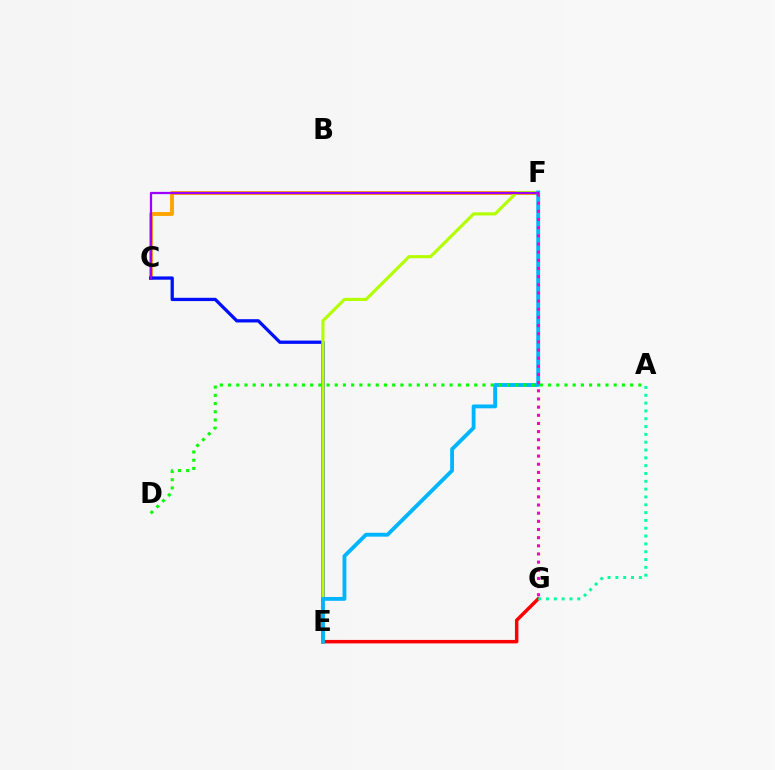{('E', 'G'): [{'color': '#ff0000', 'line_style': 'solid', 'thickness': 2.5}], ('C', 'F'): [{'color': '#ffa500', 'line_style': 'solid', 'thickness': 2.82}, {'color': '#9b00ff', 'line_style': 'solid', 'thickness': 1.63}], ('C', 'E'): [{'color': '#0010ff', 'line_style': 'solid', 'thickness': 2.37}], ('E', 'F'): [{'color': '#b3ff00', 'line_style': 'solid', 'thickness': 2.25}, {'color': '#00b5ff', 'line_style': 'solid', 'thickness': 2.77}], ('A', 'D'): [{'color': '#08ff00', 'line_style': 'dotted', 'thickness': 2.23}], ('A', 'G'): [{'color': '#00ff9d', 'line_style': 'dotted', 'thickness': 2.13}], ('F', 'G'): [{'color': '#ff00bd', 'line_style': 'dotted', 'thickness': 2.22}]}